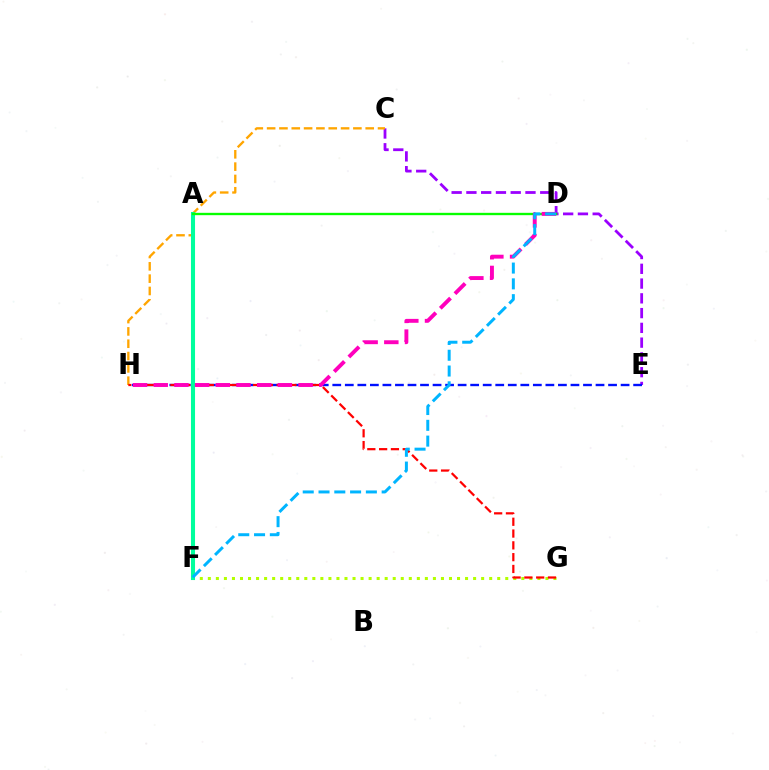{('C', 'E'): [{'color': '#9b00ff', 'line_style': 'dashed', 'thickness': 2.01}], ('F', 'G'): [{'color': '#b3ff00', 'line_style': 'dotted', 'thickness': 2.18}], ('C', 'H'): [{'color': '#ffa500', 'line_style': 'dashed', 'thickness': 1.67}], ('E', 'H'): [{'color': '#0010ff', 'line_style': 'dashed', 'thickness': 1.7}], ('G', 'H'): [{'color': '#ff0000', 'line_style': 'dashed', 'thickness': 1.6}], ('A', 'F'): [{'color': '#00ff9d', 'line_style': 'solid', 'thickness': 2.93}], ('A', 'D'): [{'color': '#08ff00', 'line_style': 'solid', 'thickness': 1.69}], ('D', 'H'): [{'color': '#ff00bd', 'line_style': 'dashed', 'thickness': 2.81}], ('D', 'F'): [{'color': '#00b5ff', 'line_style': 'dashed', 'thickness': 2.14}]}